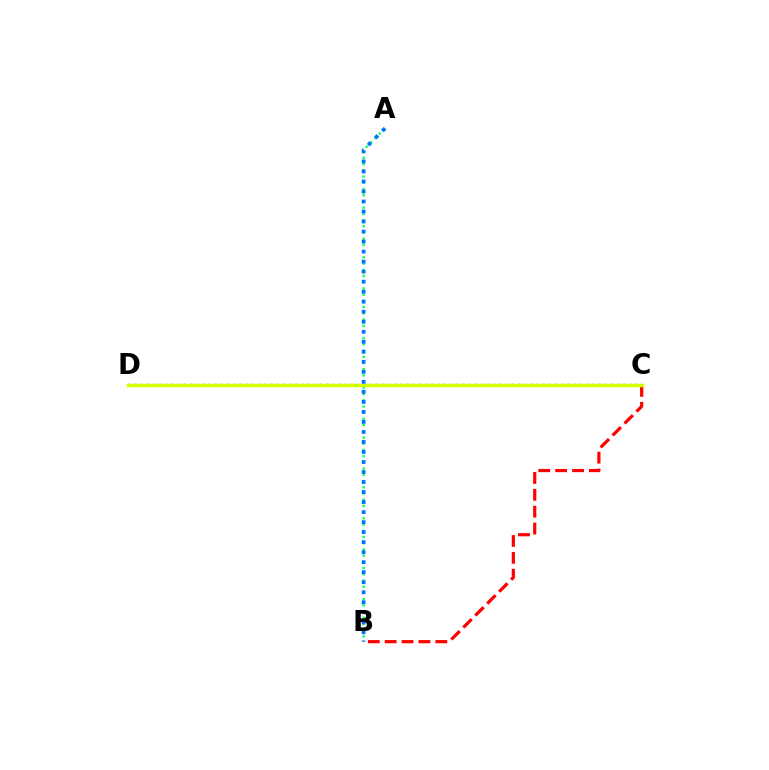{('A', 'B'): [{'color': '#00ff5c', 'line_style': 'dotted', 'thickness': 1.69}, {'color': '#0074ff', 'line_style': 'dotted', 'thickness': 2.72}], ('B', 'C'): [{'color': '#ff0000', 'line_style': 'dashed', 'thickness': 2.29}], ('C', 'D'): [{'color': '#b900ff', 'line_style': 'dotted', 'thickness': 1.68}, {'color': '#d1ff00', 'line_style': 'solid', 'thickness': 2.52}]}